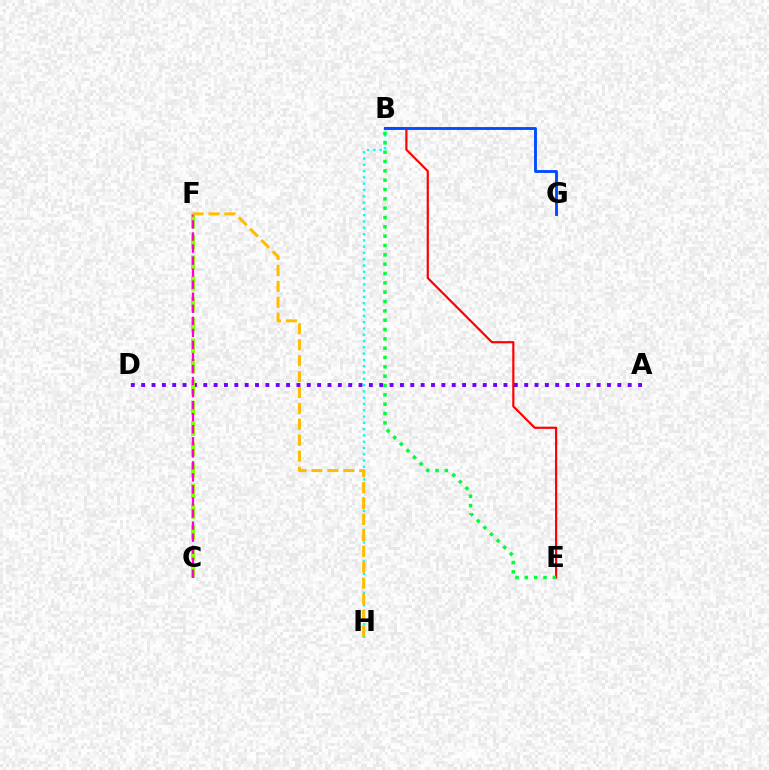{('A', 'D'): [{'color': '#7200ff', 'line_style': 'dotted', 'thickness': 2.81}], ('C', 'F'): [{'color': '#84ff00', 'line_style': 'dashed', 'thickness': 2.82}, {'color': '#ff00cf', 'line_style': 'dashed', 'thickness': 1.64}], ('B', 'H'): [{'color': '#00fff6', 'line_style': 'dotted', 'thickness': 1.71}], ('B', 'E'): [{'color': '#ff0000', 'line_style': 'solid', 'thickness': 1.57}, {'color': '#00ff39', 'line_style': 'dotted', 'thickness': 2.54}], ('B', 'G'): [{'color': '#004bff', 'line_style': 'solid', 'thickness': 2.06}], ('F', 'H'): [{'color': '#ffbd00', 'line_style': 'dashed', 'thickness': 2.16}]}